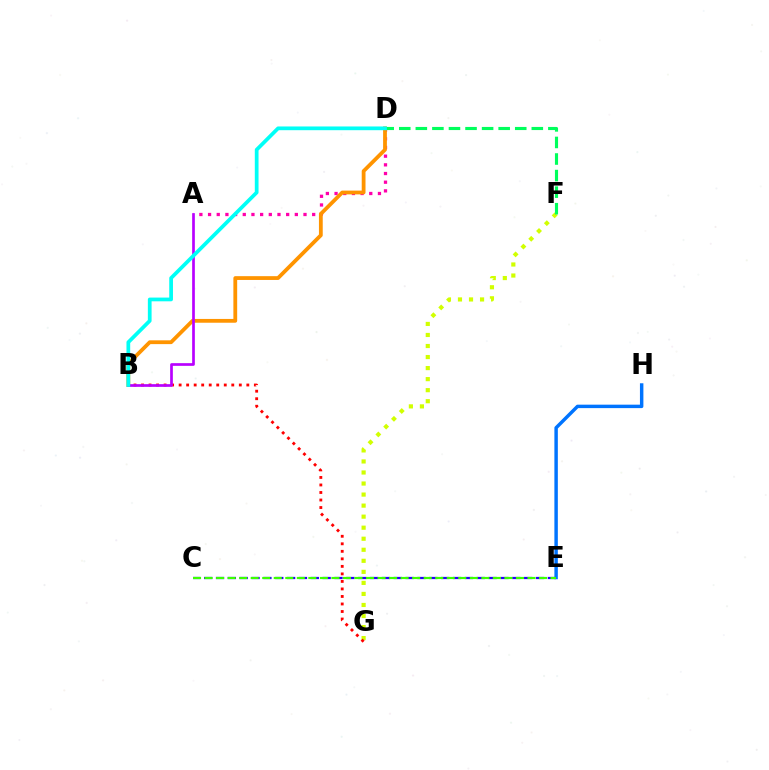{('A', 'D'): [{'color': '#ff00ac', 'line_style': 'dotted', 'thickness': 2.36}], ('E', 'H'): [{'color': '#0074ff', 'line_style': 'solid', 'thickness': 2.48}], ('F', 'G'): [{'color': '#d1ff00', 'line_style': 'dotted', 'thickness': 3.0}], ('B', 'G'): [{'color': '#ff0000', 'line_style': 'dotted', 'thickness': 2.04}], ('B', 'D'): [{'color': '#ff9400', 'line_style': 'solid', 'thickness': 2.73}, {'color': '#00fff6', 'line_style': 'solid', 'thickness': 2.69}], ('A', 'B'): [{'color': '#b900ff', 'line_style': 'solid', 'thickness': 1.94}], ('D', 'F'): [{'color': '#00ff5c', 'line_style': 'dashed', 'thickness': 2.25}], ('C', 'E'): [{'color': '#2500ff', 'line_style': 'dashed', 'thickness': 1.61}, {'color': '#3dff00', 'line_style': 'dashed', 'thickness': 1.57}]}